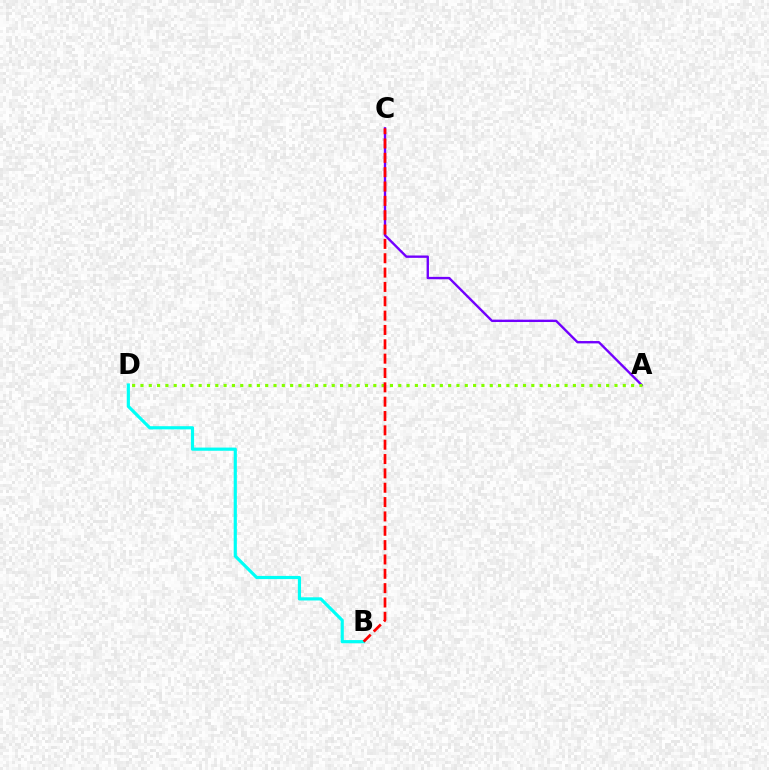{('A', 'C'): [{'color': '#7200ff', 'line_style': 'solid', 'thickness': 1.71}], ('B', 'D'): [{'color': '#00fff6', 'line_style': 'solid', 'thickness': 2.29}], ('A', 'D'): [{'color': '#84ff00', 'line_style': 'dotted', 'thickness': 2.26}], ('B', 'C'): [{'color': '#ff0000', 'line_style': 'dashed', 'thickness': 1.95}]}